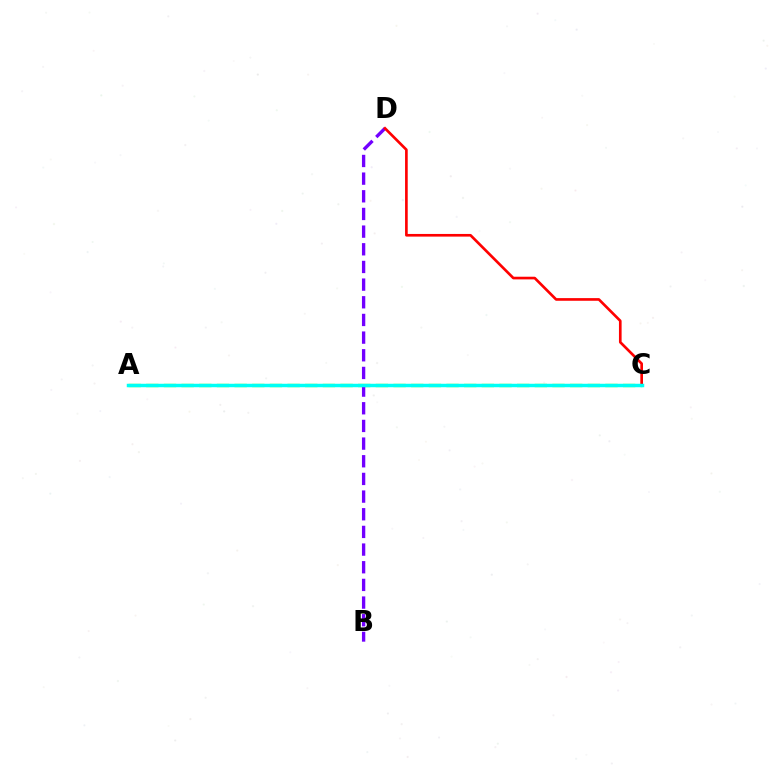{('A', 'C'): [{'color': '#84ff00', 'line_style': 'dashed', 'thickness': 2.4}, {'color': '#00fff6', 'line_style': 'solid', 'thickness': 2.49}], ('B', 'D'): [{'color': '#7200ff', 'line_style': 'dashed', 'thickness': 2.4}], ('C', 'D'): [{'color': '#ff0000', 'line_style': 'solid', 'thickness': 1.91}]}